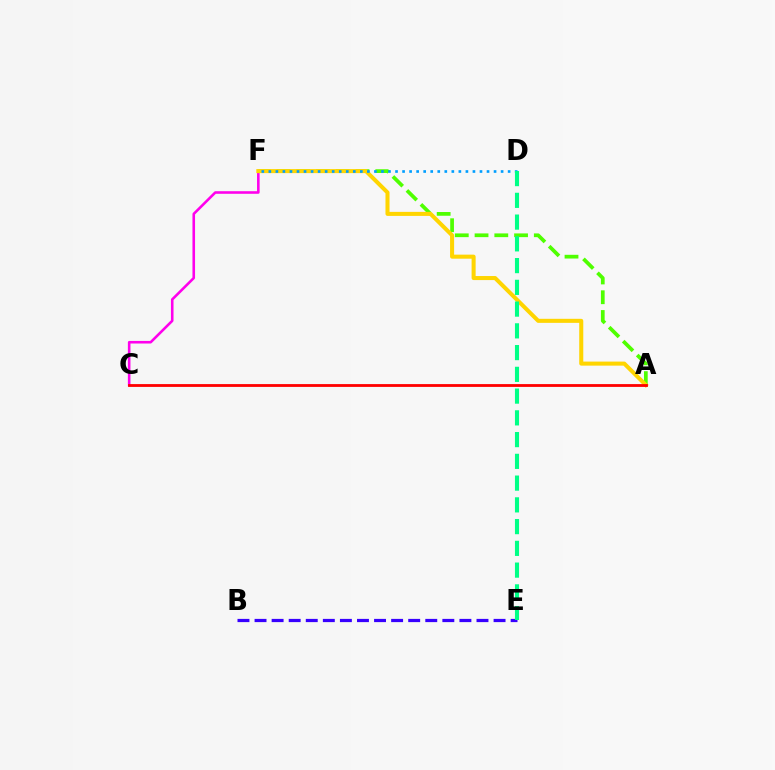{('C', 'F'): [{'color': '#ff00ed', 'line_style': 'solid', 'thickness': 1.86}], ('A', 'F'): [{'color': '#4fff00', 'line_style': 'dashed', 'thickness': 2.68}, {'color': '#ffd500', 'line_style': 'solid', 'thickness': 2.91}], ('D', 'F'): [{'color': '#009eff', 'line_style': 'dotted', 'thickness': 1.91}], ('B', 'E'): [{'color': '#3700ff', 'line_style': 'dashed', 'thickness': 2.32}], ('A', 'C'): [{'color': '#ff0000', 'line_style': 'solid', 'thickness': 2.02}], ('D', 'E'): [{'color': '#00ff86', 'line_style': 'dashed', 'thickness': 2.95}]}